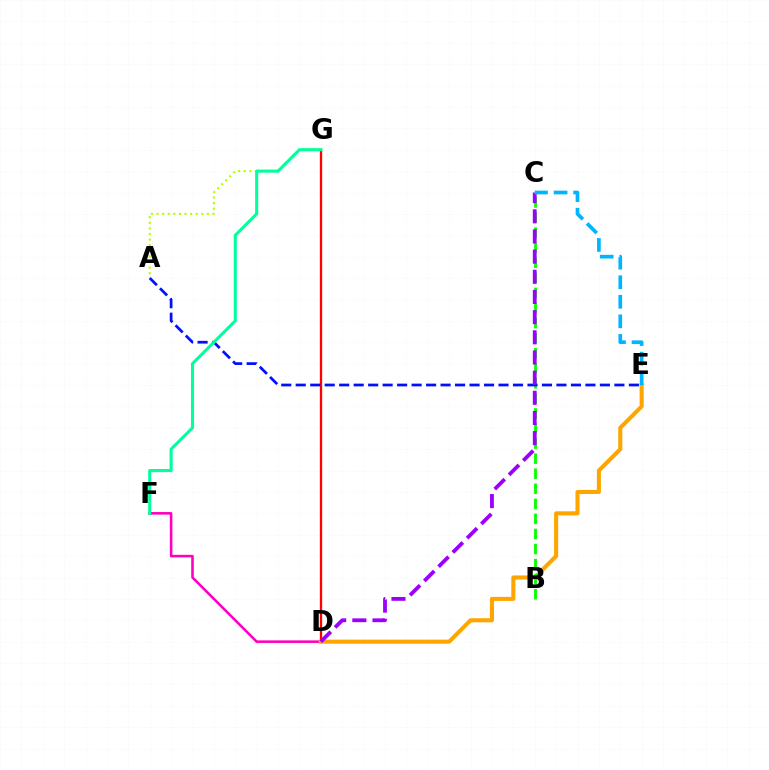{('D', 'G'): [{'color': '#ff0000', 'line_style': 'solid', 'thickness': 1.66}], ('D', 'F'): [{'color': '#ff00bd', 'line_style': 'solid', 'thickness': 1.85}], ('A', 'G'): [{'color': '#b3ff00', 'line_style': 'dotted', 'thickness': 1.52}], ('D', 'E'): [{'color': '#ffa500', 'line_style': 'solid', 'thickness': 2.93}], ('B', 'C'): [{'color': '#08ff00', 'line_style': 'dashed', 'thickness': 2.05}], ('A', 'E'): [{'color': '#0010ff', 'line_style': 'dashed', 'thickness': 1.97}], ('F', 'G'): [{'color': '#00ff9d', 'line_style': 'solid', 'thickness': 2.22}], ('C', 'D'): [{'color': '#9b00ff', 'line_style': 'dashed', 'thickness': 2.74}], ('C', 'E'): [{'color': '#00b5ff', 'line_style': 'dashed', 'thickness': 2.66}]}